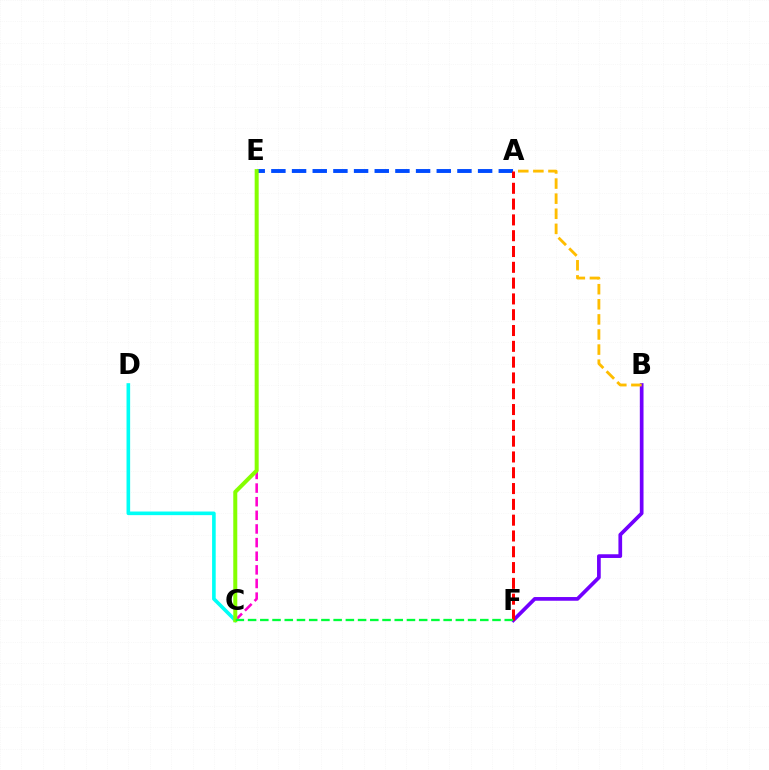{('C', 'E'): [{'color': '#ff00cf', 'line_style': 'dashed', 'thickness': 1.85}, {'color': '#84ff00', 'line_style': 'solid', 'thickness': 2.89}], ('B', 'F'): [{'color': '#7200ff', 'line_style': 'solid', 'thickness': 2.67}], ('A', 'E'): [{'color': '#004bff', 'line_style': 'dashed', 'thickness': 2.81}], ('C', 'D'): [{'color': '#00fff6', 'line_style': 'solid', 'thickness': 2.6}], ('A', 'B'): [{'color': '#ffbd00', 'line_style': 'dashed', 'thickness': 2.05}], ('A', 'F'): [{'color': '#ff0000', 'line_style': 'dashed', 'thickness': 2.15}], ('C', 'F'): [{'color': '#00ff39', 'line_style': 'dashed', 'thickness': 1.66}]}